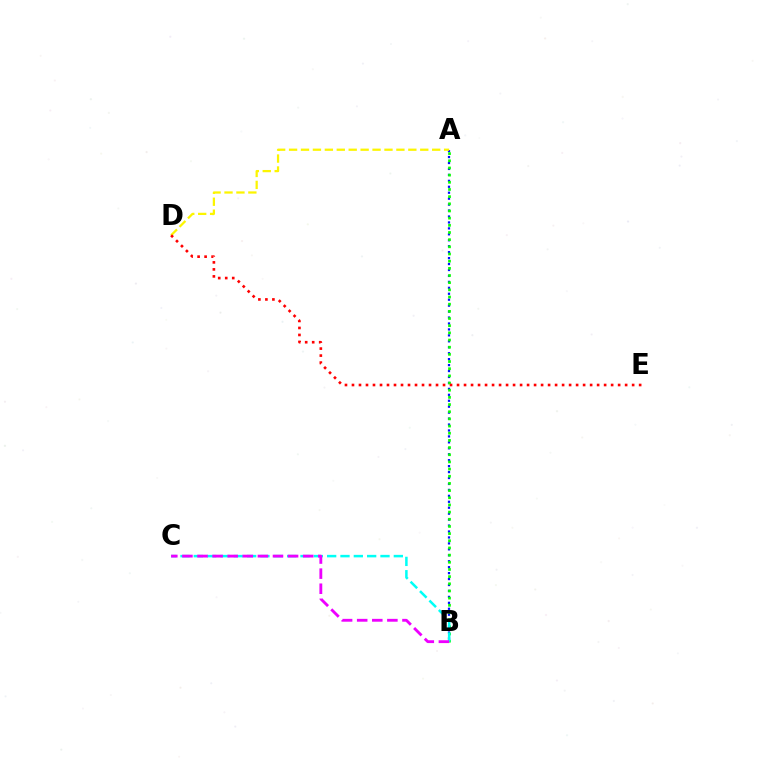{('A', 'B'): [{'color': '#0010ff', 'line_style': 'dotted', 'thickness': 1.61}, {'color': '#08ff00', 'line_style': 'dotted', 'thickness': 1.95}], ('A', 'D'): [{'color': '#fcf500', 'line_style': 'dashed', 'thickness': 1.62}], ('B', 'C'): [{'color': '#00fff6', 'line_style': 'dashed', 'thickness': 1.81}, {'color': '#ee00ff', 'line_style': 'dashed', 'thickness': 2.05}], ('D', 'E'): [{'color': '#ff0000', 'line_style': 'dotted', 'thickness': 1.9}]}